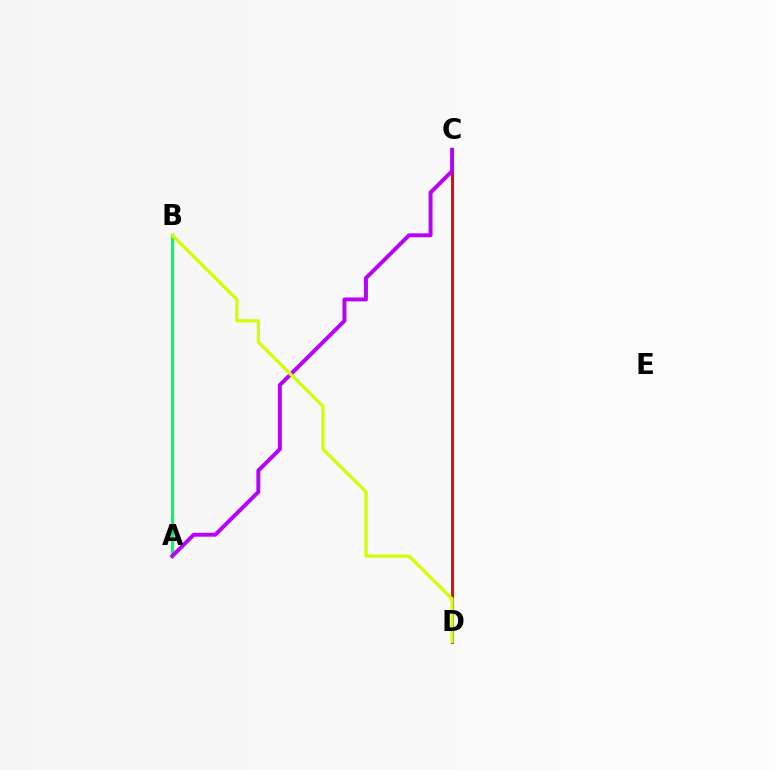{('A', 'B'): [{'color': '#0074ff', 'line_style': 'dotted', 'thickness': 2.17}, {'color': '#00ff5c', 'line_style': 'solid', 'thickness': 2.3}], ('C', 'D'): [{'color': '#ff0000', 'line_style': 'solid', 'thickness': 2.16}], ('A', 'C'): [{'color': '#b900ff', 'line_style': 'solid', 'thickness': 2.83}], ('B', 'D'): [{'color': '#d1ff00', 'line_style': 'solid', 'thickness': 2.29}]}